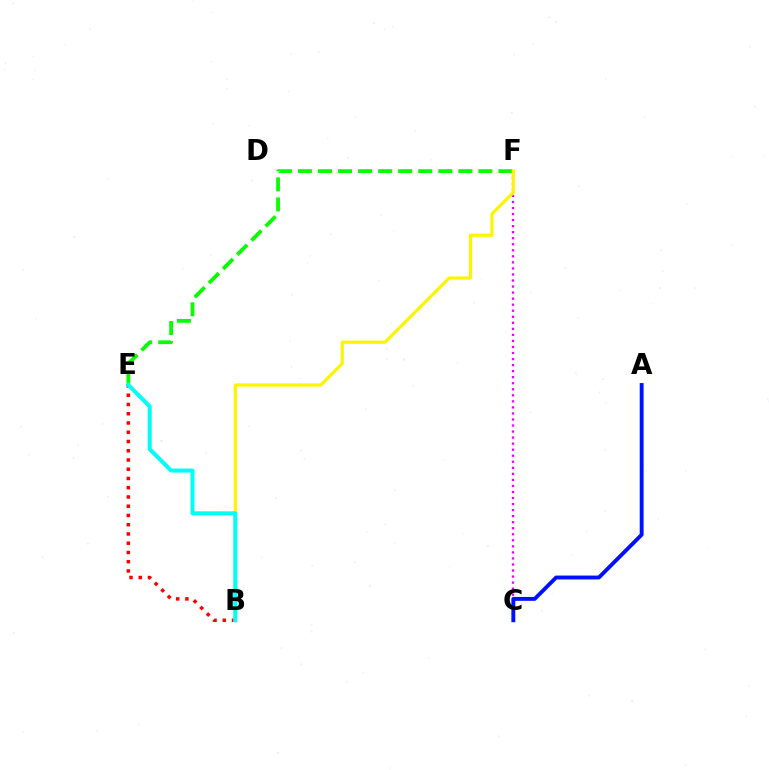{('C', 'F'): [{'color': '#ee00ff', 'line_style': 'dotted', 'thickness': 1.64}], ('B', 'E'): [{'color': '#ff0000', 'line_style': 'dotted', 'thickness': 2.51}, {'color': '#00fff6', 'line_style': 'solid', 'thickness': 2.89}], ('E', 'F'): [{'color': '#08ff00', 'line_style': 'dashed', 'thickness': 2.72}], ('B', 'F'): [{'color': '#fcf500', 'line_style': 'solid', 'thickness': 2.31}], ('A', 'C'): [{'color': '#0010ff', 'line_style': 'solid', 'thickness': 2.79}]}